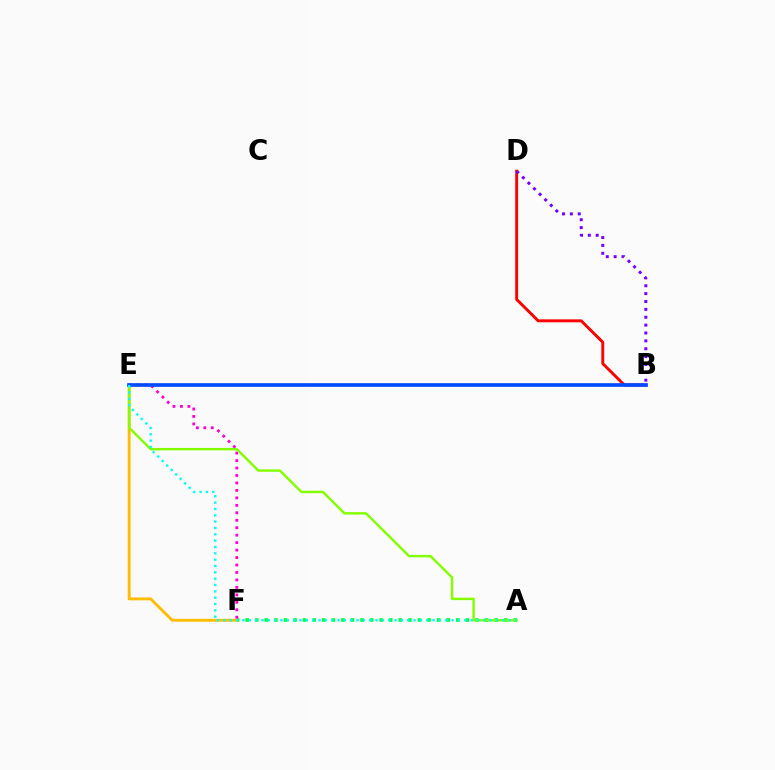{('B', 'D'): [{'color': '#ff0000', 'line_style': 'solid', 'thickness': 2.1}, {'color': '#7200ff', 'line_style': 'dotted', 'thickness': 2.14}], ('A', 'F'): [{'color': '#00ff39', 'line_style': 'dotted', 'thickness': 2.6}], ('E', 'F'): [{'color': '#ffbd00', 'line_style': 'solid', 'thickness': 2.08}, {'color': '#ff00cf', 'line_style': 'dotted', 'thickness': 2.03}], ('A', 'E'): [{'color': '#84ff00', 'line_style': 'solid', 'thickness': 1.76}, {'color': '#00fff6', 'line_style': 'dotted', 'thickness': 1.72}], ('B', 'E'): [{'color': '#004bff', 'line_style': 'solid', 'thickness': 2.63}]}